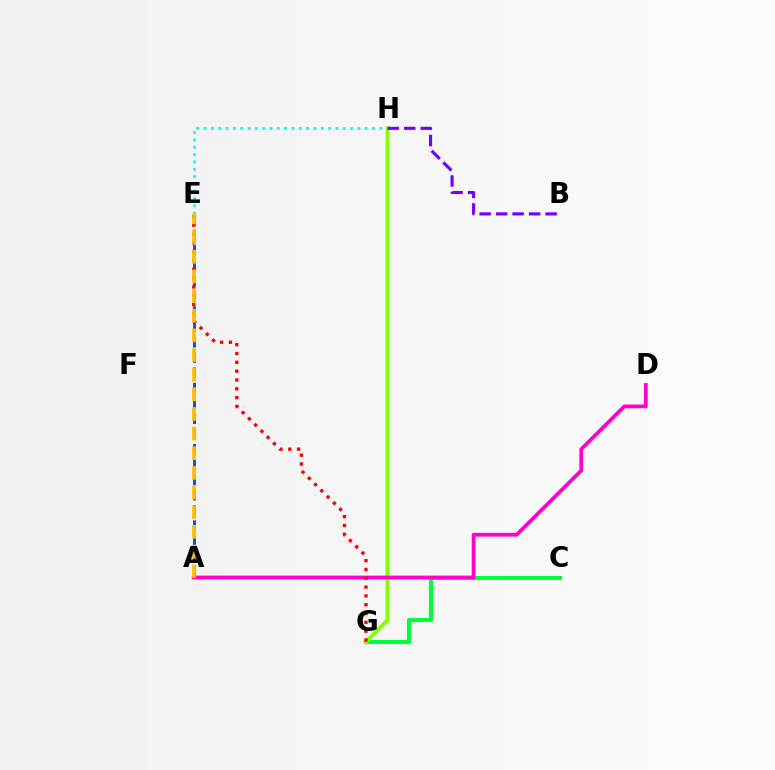{('C', 'G'): [{'color': '#00ff39', 'line_style': 'solid', 'thickness': 2.92}], ('E', 'H'): [{'color': '#00fff6', 'line_style': 'dotted', 'thickness': 1.99}], ('A', 'E'): [{'color': '#004bff', 'line_style': 'dashed', 'thickness': 2.08}, {'color': '#ffbd00', 'line_style': 'dashed', 'thickness': 2.67}], ('G', 'H'): [{'color': '#84ff00', 'line_style': 'solid', 'thickness': 2.87}], ('A', 'D'): [{'color': '#ff00cf', 'line_style': 'solid', 'thickness': 2.72}], ('E', 'G'): [{'color': '#ff0000', 'line_style': 'dotted', 'thickness': 2.4}], ('B', 'H'): [{'color': '#7200ff', 'line_style': 'dashed', 'thickness': 2.24}]}